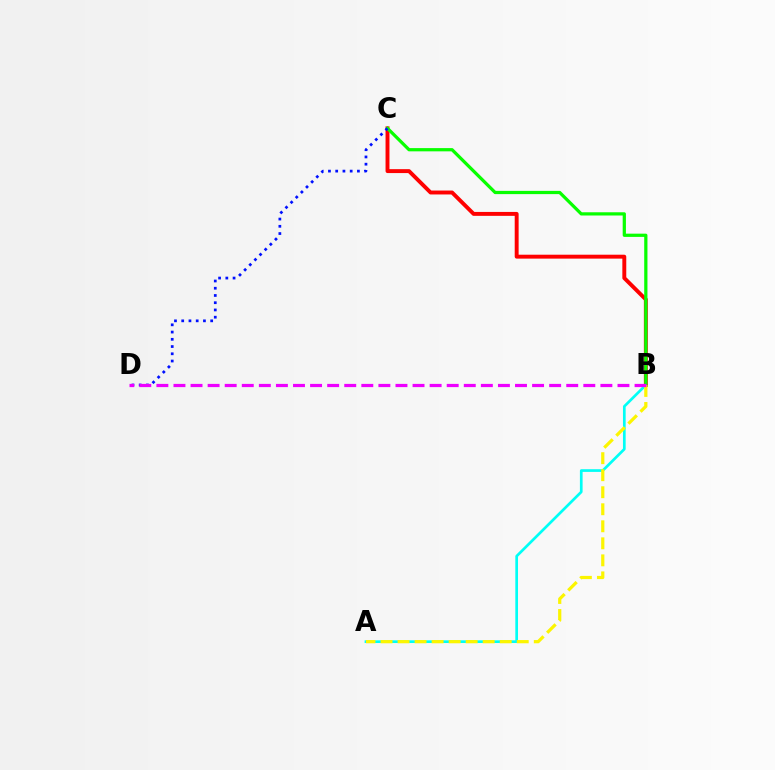{('A', 'B'): [{'color': '#00fff6', 'line_style': 'solid', 'thickness': 1.94}, {'color': '#fcf500', 'line_style': 'dashed', 'thickness': 2.31}], ('B', 'C'): [{'color': '#ff0000', 'line_style': 'solid', 'thickness': 2.82}, {'color': '#08ff00', 'line_style': 'solid', 'thickness': 2.33}], ('C', 'D'): [{'color': '#0010ff', 'line_style': 'dotted', 'thickness': 1.97}], ('B', 'D'): [{'color': '#ee00ff', 'line_style': 'dashed', 'thickness': 2.32}]}